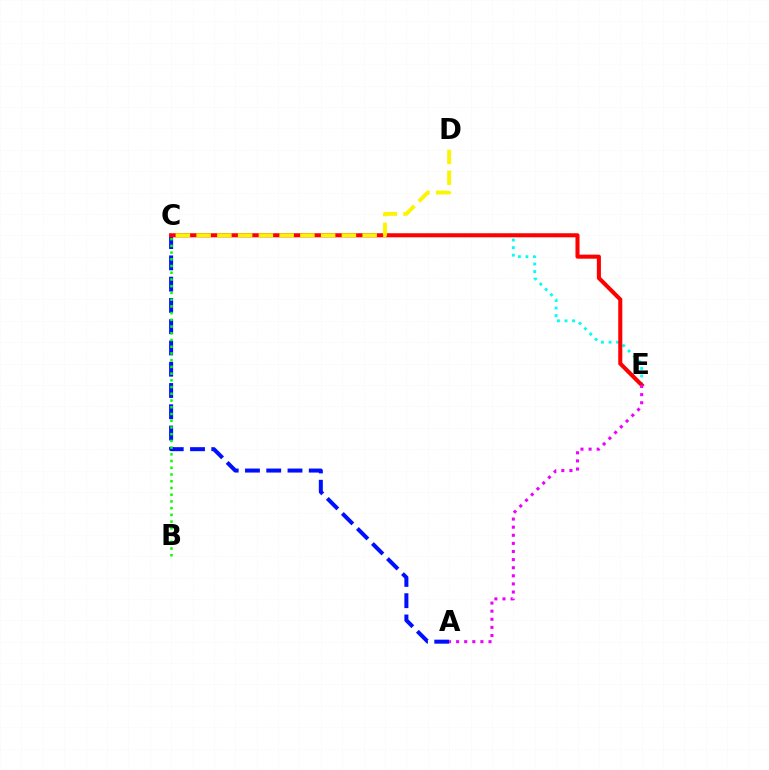{('A', 'C'): [{'color': '#0010ff', 'line_style': 'dashed', 'thickness': 2.89}], ('B', 'C'): [{'color': '#08ff00', 'line_style': 'dotted', 'thickness': 1.83}], ('C', 'E'): [{'color': '#00fff6', 'line_style': 'dotted', 'thickness': 2.05}, {'color': '#ff0000', 'line_style': 'solid', 'thickness': 2.92}], ('A', 'E'): [{'color': '#ee00ff', 'line_style': 'dotted', 'thickness': 2.2}], ('C', 'D'): [{'color': '#fcf500', 'line_style': 'dashed', 'thickness': 2.82}]}